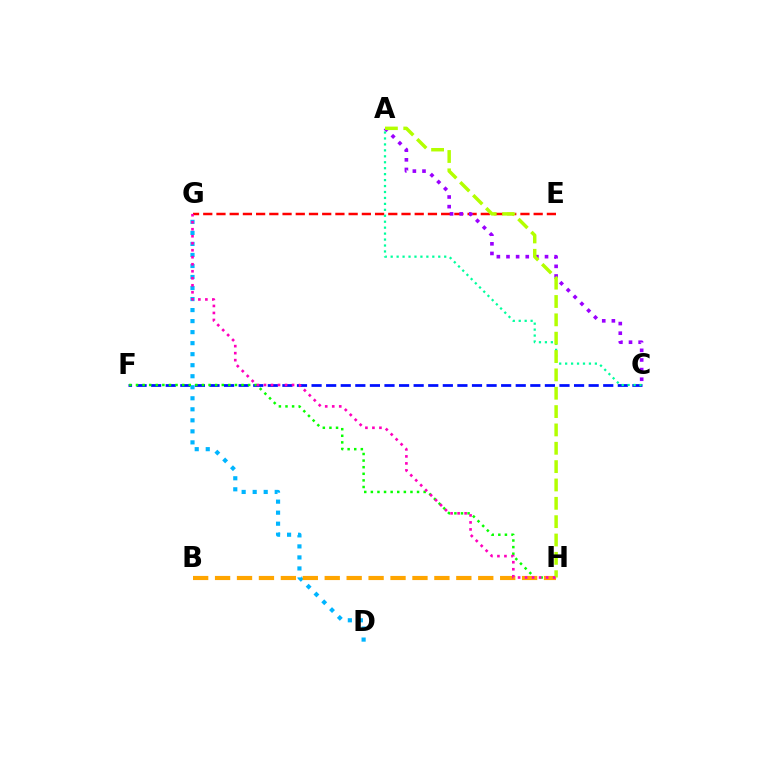{('C', 'F'): [{'color': '#0010ff', 'line_style': 'dashed', 'thickness': 1.98}], ('D', 'G'): [{'color': '#00b5ff', 'line_style': 'dotted', 'thickness': 3.0}], ('F', 'H'): [{'color': '#08ff00', 'line_style': 'dotted', 'thickness': 1.79}], ('B', 'H'): [{'color': '#ffa500', 'line_style': 'dashed', 'thickness': 2.98}], ('E', 'G'): [{'color': '#ff0000', 'line_style': 'dashed', 'thickness': 1.8}], ('A', 'C'): [{'color': '#9b00ff', 'line_style': 'dotted', 'thickness': 2.62}, {'color': '#00ff9d', 'line_style': 'dotted', 'thickness': 1.62}], ('A', 'H'): [{'color': '#b3ff00', 'line_style': 'dashed', 'thickness': 2.49}], ('G', 'H'): [{'color': '#ff00bd', 'line_style': 'dotted', 'thickness': 1.9}]}